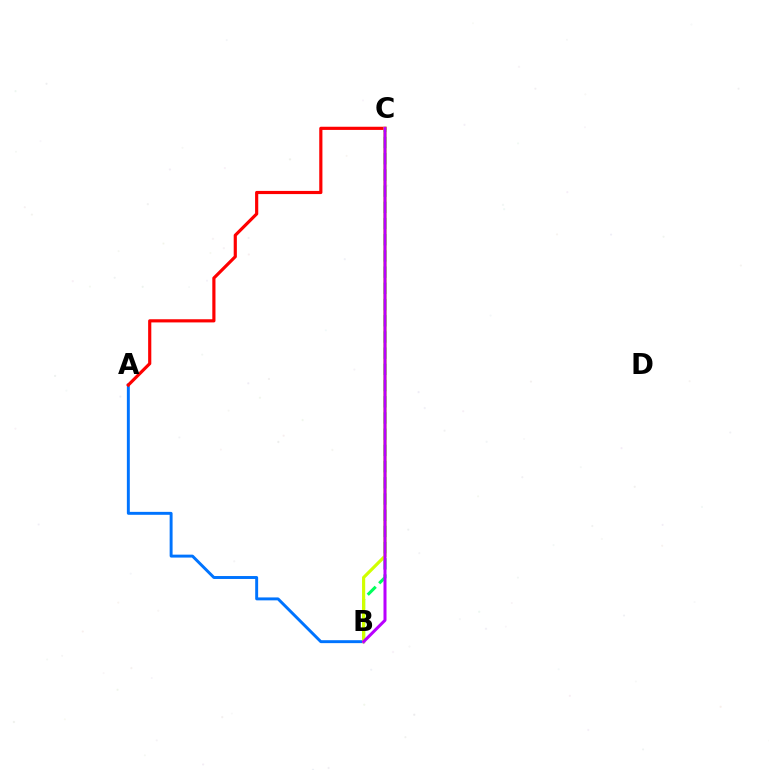{('A', 'B'): [{'color': '#0074ff', 'line_style': 'solid', 'thickness': 2.11}], ('B', 'C'): [{'color': '#00ff5c', 'line_style': 'dashed', 'thickness': 2.2}, {'color': '#d1ff00', 'line_style': 'solid', 'thickness': 2.27}, {'color': '#b900ff', 'line_style': 'solid', 'thickness': 2.17}], ('A', 'C'): [{'color': '#ff0000', 'line_style': 'solid', 'thickness': 2.28}]}